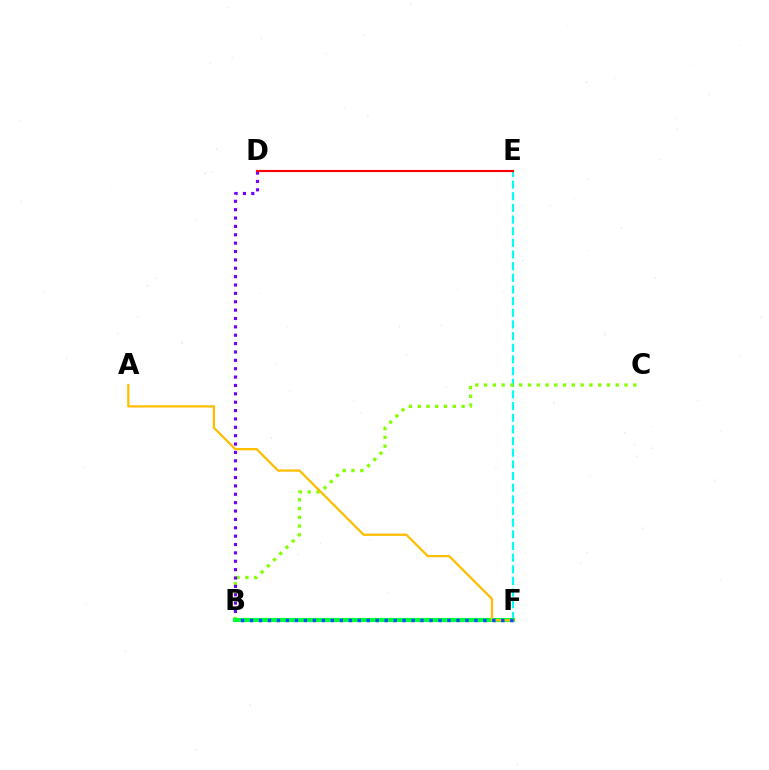{('E', 'F'): [{'color': '#00fff6', 'line_style': 'dashed', 'thickness': 1.58}], ('B', 'C'): [{'color': '#84ff00', 'line_style': 'dotted', 'thickness': 2.38}], ('B', 'F'): [{'color': '#ff00cf', 'line_style': 'dotted', 'thickness': 2.28}, {'color': '#00ff39', 'line_style': 'solid', 'thickness': 2.98}, {'color': '#004bff', 'line_style': 'dotted', 'thickness': 2.44}], ('B', 'D'): [{'color': '#7200ff', 'line_style': 'dotted', 'thickness': 2.27}], ('A', 'F'): [{'color': '#ffbd00', 'line_style': 'solid', 'thickness': 1.63}], ('D', 'E'): [{'color': '#ff0000', 'line_style': 'solid', 'thickness': 1.55}]}